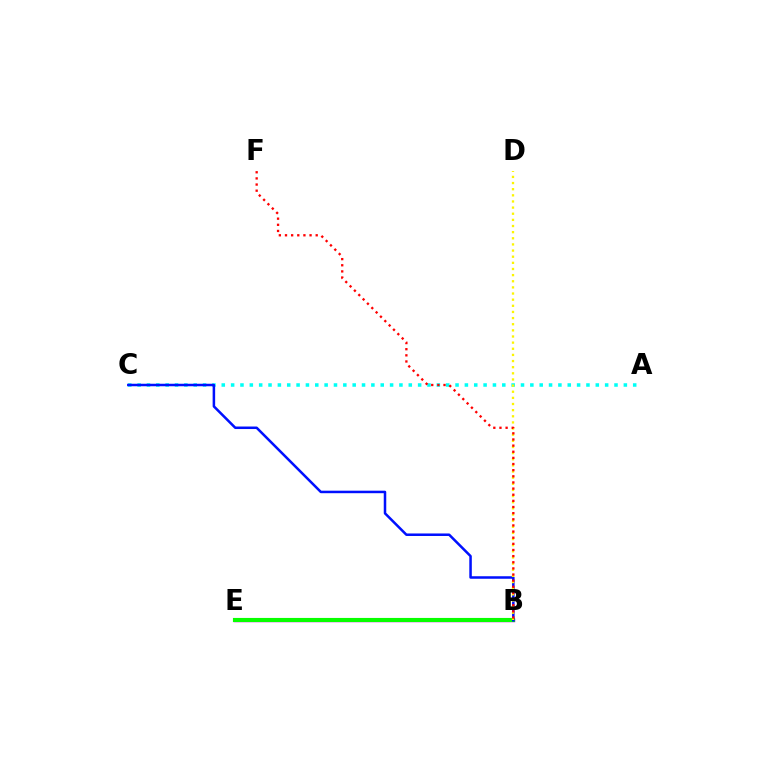{('B', 'E'): [{'color': '#ee00ff', 'line_style': 'solid', 'thickness': 2.49}, {'color': '#08ff00', 'line_style': 'solid', 'thickness': 2.97}], ('A', 'C'): [{'color': '#00fff6', 'line_style': 'dotted', 'thickness': 2.54}], ('B', 'C'): [{'color': '#0010ff', 'line_style': 'solid', 'thickness': 1.81}], ('B', 'D'): [{'color': '#fcf500', 'line_style': 'dotted', 'thickness': 1.67}], ('B', 'F'): [{'color': '#ff0000', 'line_style': 'dotted', 'thickness': 1.67}]}